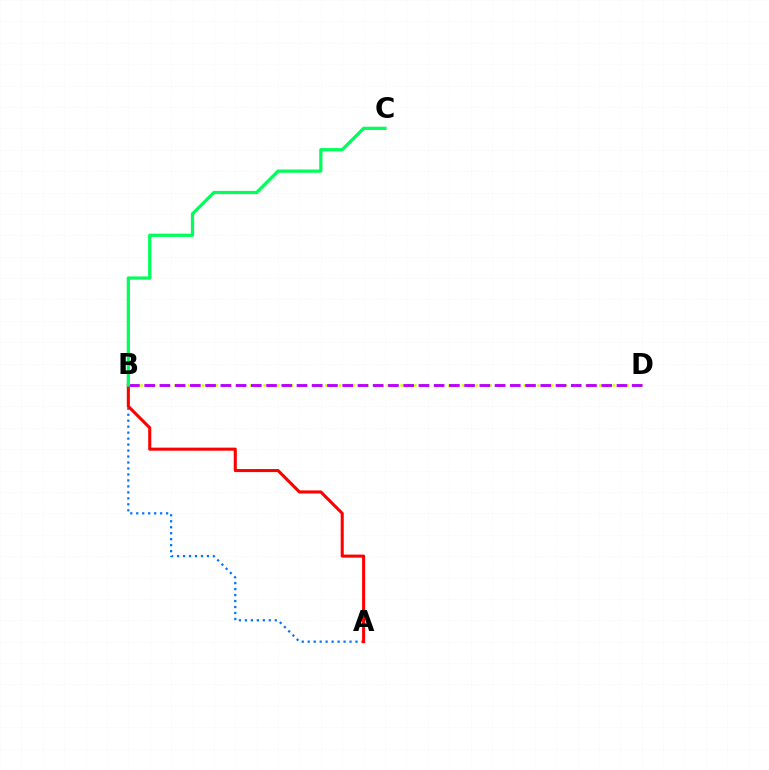{('A', 'B'): [{'color': '#0074ff', 'line_style': 'dotted', 'thickness': 1.62}, {'color': '#ff0000', 'line_style': 'solid', 'thickness': 2.21}], ('B', 'D'): [{'color': '#d1ff00', 'line_style': 'dotted', 'thickness': 1.86}, {'color': '#b900ff', 'line_style': 'dashed', 'thickness': 2.07}], ('B', 'C'): [{'color': '#00ff5c', 'line_style': 'solid', 'thickness': 2.34}]}